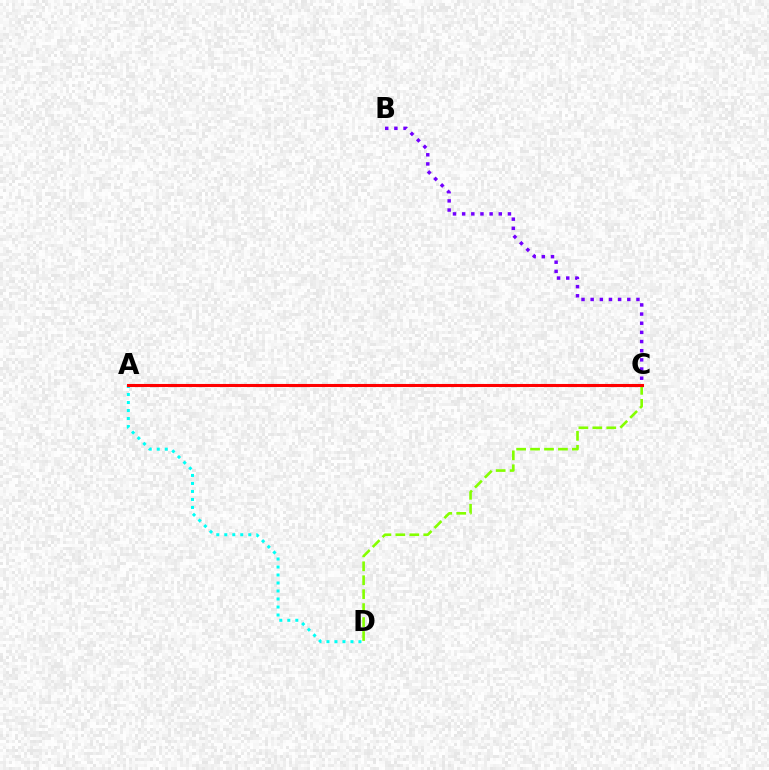{('A', 'D'): [{'color': '#00fff6', 'line_style': 'dotted', 'thickness': 2.17}], ('C', 'D'): [{'color': '#84ff00', 'line_style': 'dashed', 'thickness': 1.89}], ('A', 'C'): [{'color': '#ff0000', 'line_style': 'solid', 'thickness': 2.21}], ('B', 'C'): [{'color': '#7200ff', 'line_style': 'dotted', 'thickness': 2.49}]}